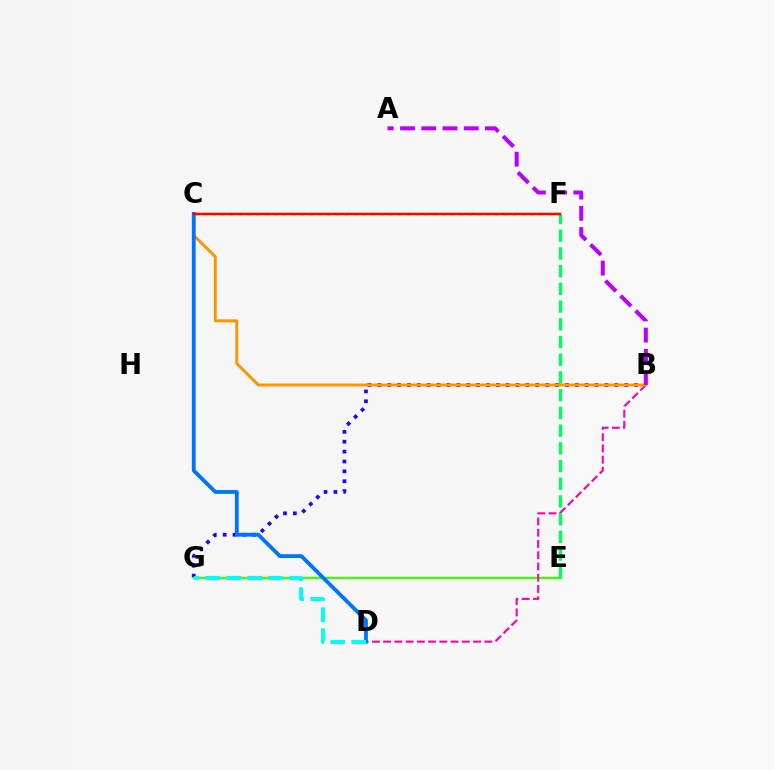{('B', 'G'): [{'color': '#2500ff', 'line_style': 'dotted', 'thickness': 2.68}], ('E', 'G'): [{'color': '#3dff00', 'line_style': 'solid', 'thickness': 1.62}], ('C', 'F'): [{'color': '#d1ff00', 'line_style': 'dotted', 'thickness': 2.4}, {'color': '#ff0000', 'line_style': 'solid', 'thickness': 1.78}], ('B', 'D'): [{'color': '#ff00ac', 'line_style': 'dashed', 'thickness': 1.53}], ('B', 'C'): [{'color': '#ff9400', 'line_style': 'solid', 'thickness': 2.1}], ('C', 'D'): [{'color': '#0074ff', 'line_style': 'solid', 'thickness': 2.74}], ('A', 'B'): [{'color': '#b900ff', 'line_style': 'dashed', 'thickness': 2.89}], ('E', 'F'): [{'color': '#00ff5c', 'line_style': 'dashed', 'thickness': 2.41}], ('D', 'G'): [{'color': '#00fff6', 'line_style': 'dashed', 'thickness': 2.85}]}